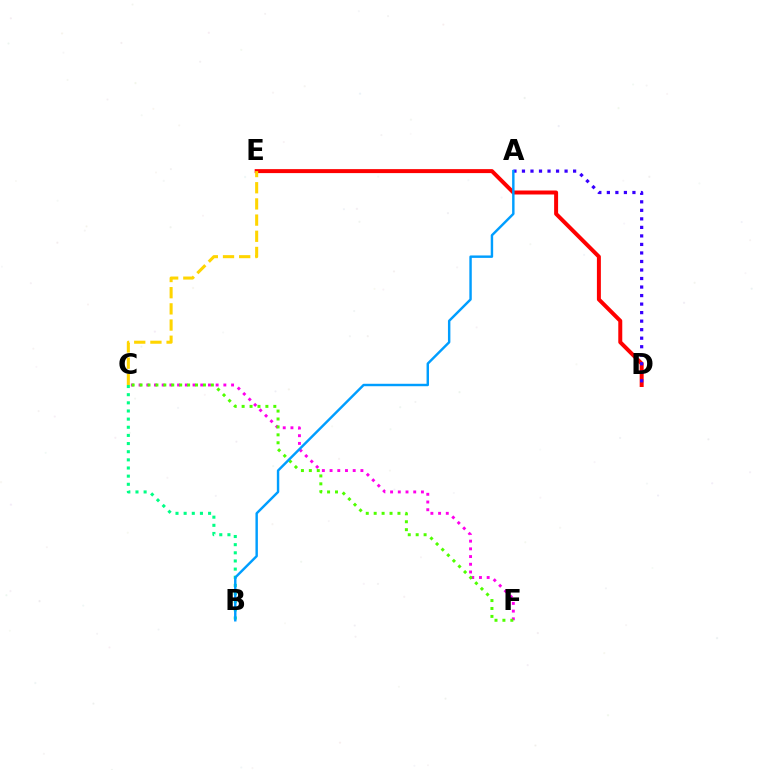{('D', 'E'): [{'color': '#ff0000', 'line_style': 'solid', 'thickness': 2.86}], ('A', 'D'): [{'color': '#3700ff', 'line_style': 'dotted', 'thickness': 2.32}], ('C', 'F'): [{'color': '#ff00ed', 'line_style': 'dotted', 'thickness': 2.09}, {'color': '#4fff00', 'line_style': 'dotted', 'thickness': 2.15}], ('C', 'E'): [{'color': '#ffd500', 'line_style': 'dashed', 'thickness': 2.2}], ('B', 'C'): [{'color': '#00ff86', 'line_style': 'dotted', 'thickness': 2.21}], ('A', 'B'): [{'color': '#009eff', 'line_style': 'solid', 'thickness': 1.75}]}